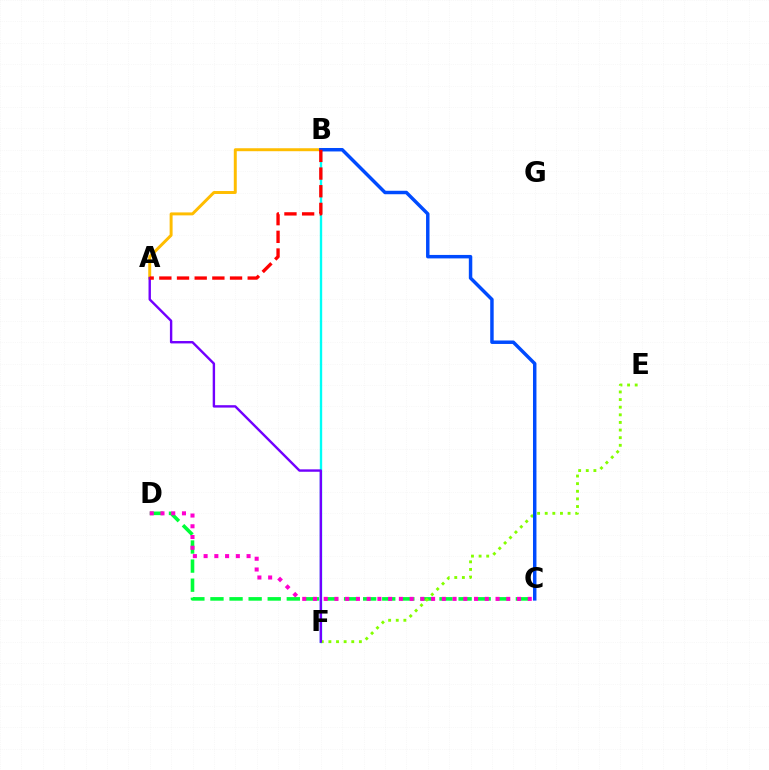{('B', 'F'): [{'color': '#00fff6', 'line_style': 'solid', 'thickness': 1.71}], ('A', 'B'): [{'color': '#ffbd00', 'line_style': 'solid', 'thickness': 2.13}, {'color': '#ff0000', 'line_style': 'dashed', 'thickness': 2.4}], ('C', 'D'): [{'color': '#00ff39', 'line_style': 'dashed', 'thickness': 2.59}, {'color': '#ff00cf', 'line_style': 'dotted', 'thickness': 2.92}], ('E', 'F'): [{'color': '#84ff00', 'line_style': 'dotted', 'thickness': 2.07}], ('A', 'F'): [{'color': '#7200ff', 'line_style': 'solid', 'thickness': 1.73}], ('B', 'C'): [{'color': '#004bff', 'line_style': 'solid', 'thickness': 2.49}]}